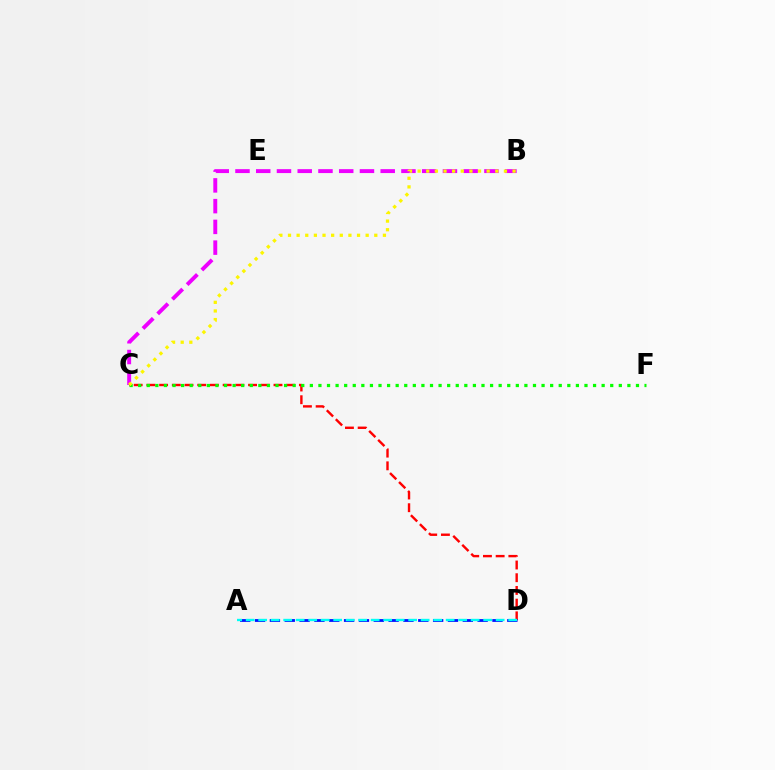{('B', 'C'): [{'color': '#ee00ff', 'line_style': 'dashed', 'thickness': 2.82}, {'color': '#fcf500', 'line_style': 'dotted', 'thickness': 2.34}], ('C', 'D'): [{'color': '#ff0000', 'line_style': 'dashed', 'thickness': 1.73}], ('C', 'F'): [{'color': '#08ff00', 'line_style': 'dotted', 'thickness': 2.33}], ('A', 'D'): [{'color': '#0010ff', 'line_style': 'dashed', 'thickness': 2.02}, {'color': '#00fff6', 'line_style': 'dashed', 'thickness': 1.7}]}